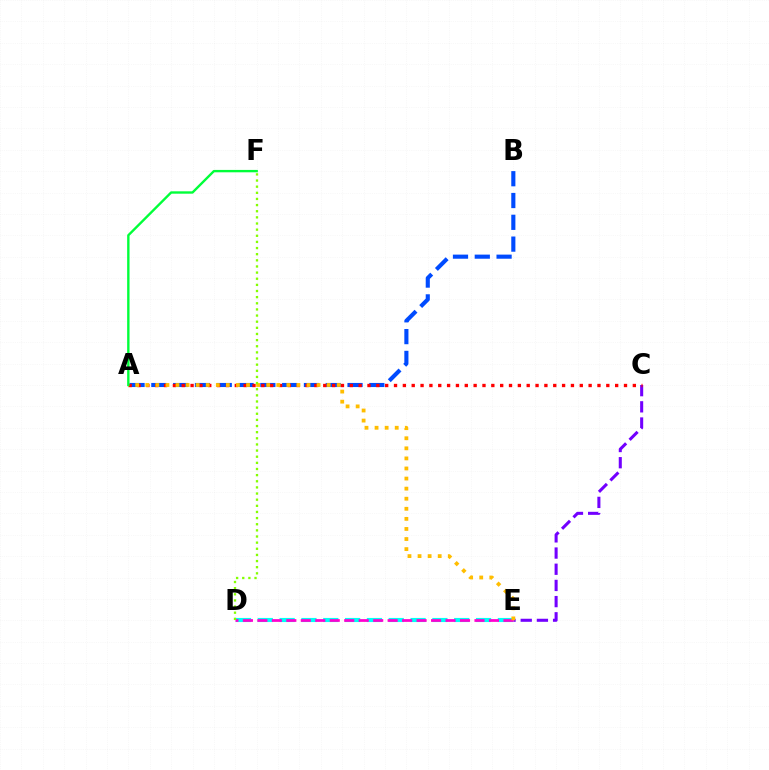{('C', 'E'): [{'color': '#7200ff', 'line_style': 'dashed', 'thickness': 2.2}], ('A', 'B'): [{'color': '#004bff', 'line_style': 'dashed', 'thickness': 2.96}], ('D', 'E'): [{'color': '#00fff6', 'line_style': 'dashed', 'thickness': 2.96}, {'color': '#ff00cf', 'line_style': 'dashed', 'thickness': 1.97}], ('A', 'C'): [{'color': '#ff0000', 'line_style': 'dotted', 'thickness': 2.4}], ('A', 'E'): [{'color': '#ffbd00', 'line_style': 'dotted', 'thickness': 2.74}], ('A', 'F'): [{'color': '#00ff39', 'line_style': 'solid', 'thickness': 1.71}], ('D', 'F'): [{'color': '#84ff00', 'line_style': 'dotted', 'thickness': 1.67}]}